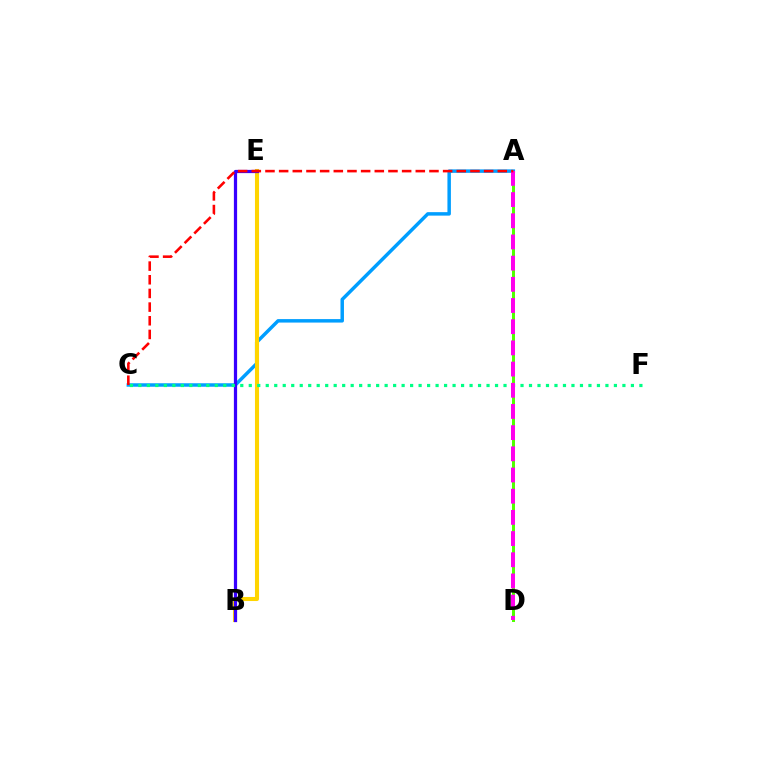{('A', 'D'): [{'color': '#4fff00', 'line_style': 'solid', 'thickness': 2.15}, {'color': '#ff00ed', 'line_style': 'dashed', 'thickness': 2.88}], ('A', 'C'): [{'color': '#009eff', 'line_style': 'solid', 'thickness': 2.5}, {'color': '#ff0000', 'line_style': 'dashed', 'thickness': 1.86}], ('B', 'E'): [{'color': '#ffd500', 'line_style': 'solid', 'thickness': 2.94}, {'color': '#3700ff', 'line_style': 'solid', 'thickness': 2.32}], ('C', 'F'): [{'color': '#00ff86', 'line_style': 'dotted', 'thickness': 2.31}]}